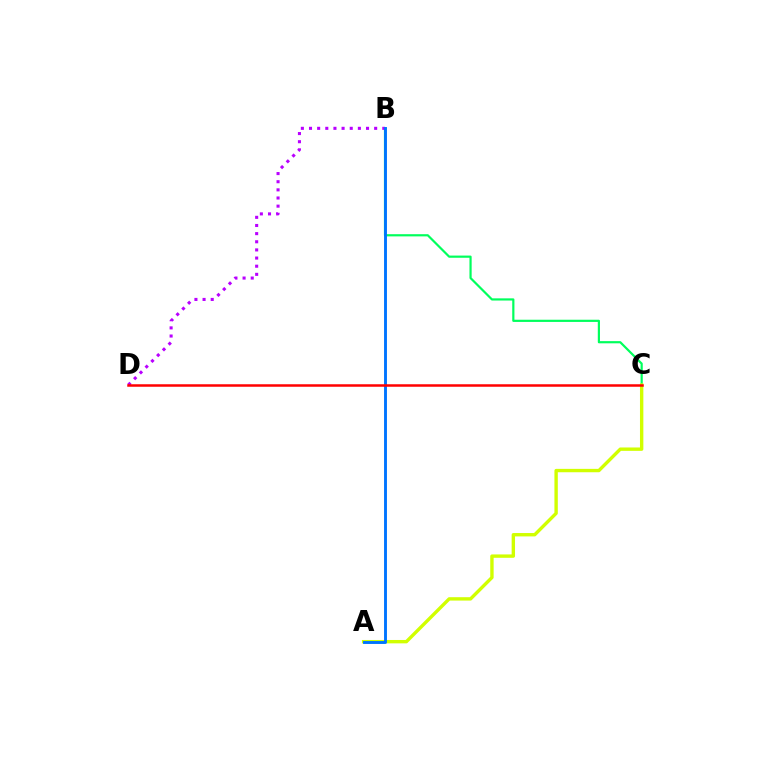{('B', 'C'): [{'color': '#00ff5c', 'line_style': 'solid', 'thickness': 1.58}], ('B', 'D'): [{'color': '#b900ff', 'line_style': 'dotted', 'thickness': 2.21}], ('A', 'C'): [{'color': '#d1ff00', 'line_style': 'solid', 'thickness': 2.43}], ('A', 'B'): [{'color': '#0074ff', 'line_style': 'solid', 'thickness': 2.08}], ('C', 'D'): [{'color': '#ff0000', 'line_style': 'solid', 'thickness': 1.8}]}